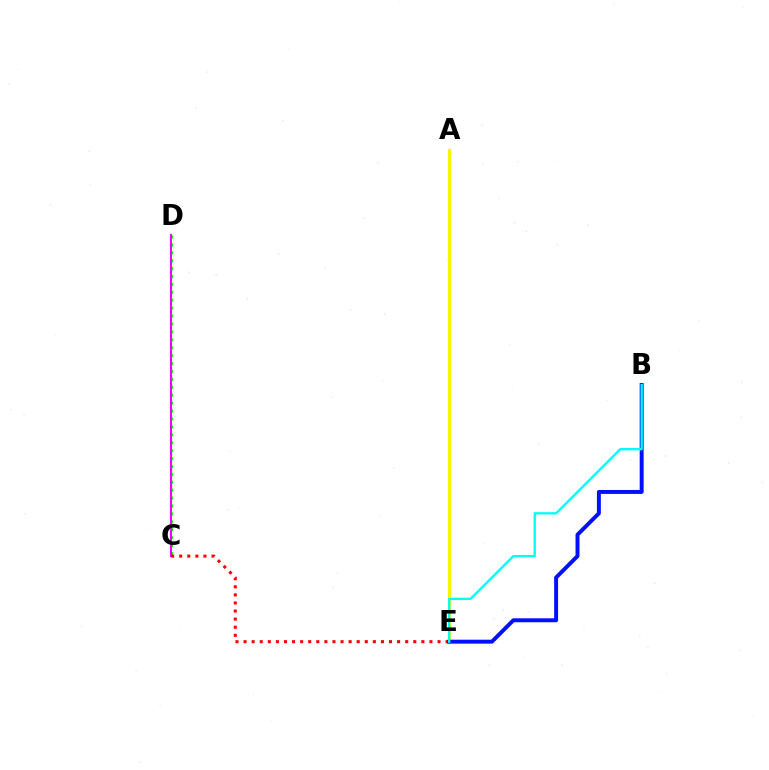{('C', 'D'): [{'color': '#08ff00', 'line_style': 'dotted', 'thickness': 2.15}, {'color': '#ee00ff', 'line_style': 'solid', 'thickness': 1.52}], ('C', 'E'): [{'color': '#ff0000', 'line_style': 'dotted', 'thickness': 2.2}], ('A', 'E'): [{'color': '#fcf500', 'line_style': 'solid', 'thickness': 2.17}], ('B', 'E'): [{'color': '#0010ff', 'line_style': 'solid', 'thickness': 2.84}, {'color': '#00fff6', 'line_style': 'solid', 'thickness': 1.68}]}